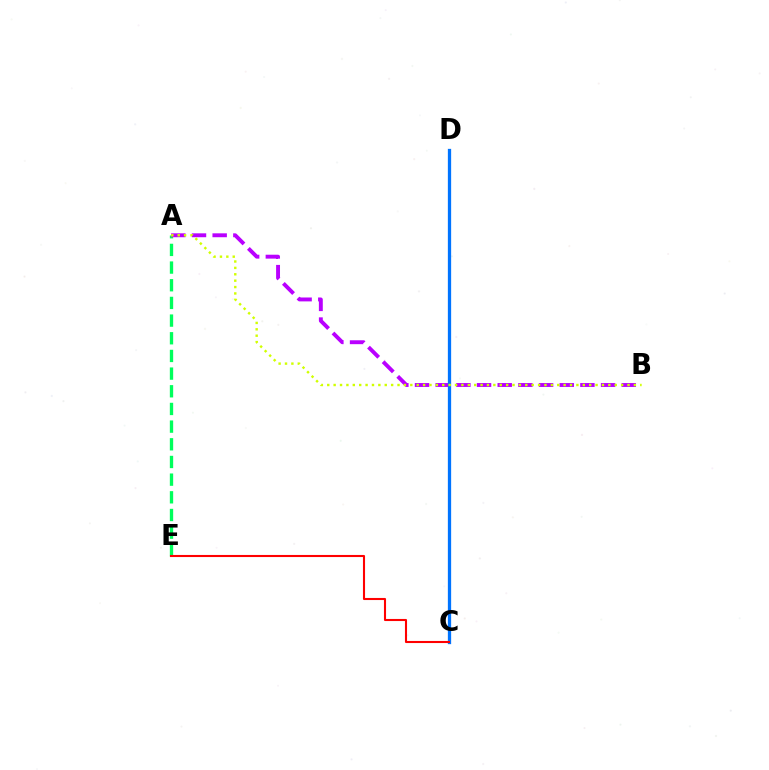{('A', 'E'): [{'color': '#00ff5c', 'line_style': 'dashed', 'thickness': 2.4}], ('A', 'B'): [{'color': '#b900ff', 'line_style': 'dashed', 'thickness': 2.81}, {'color': '#d1ff00', 'line_style': 'dotted', 'thickness': 1.74}], ('C', 'D'): [{'color': '#0074ff', 'line_style': 'solid', 'thickness': 2.36}], ('C', 'E'): [{'color': '#ff0000', 'line_style': 'solid', 'thickness': 1.51}]}